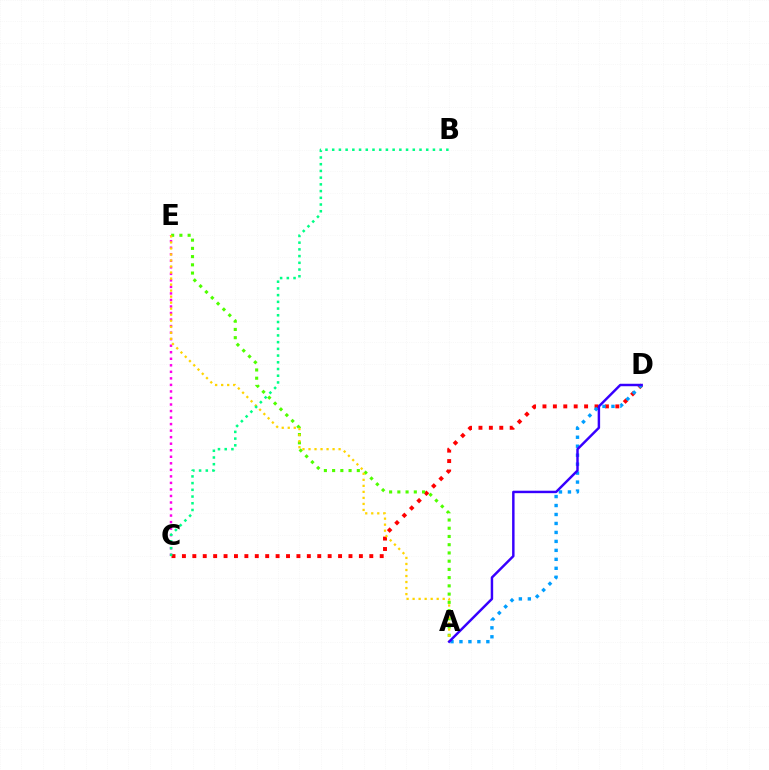{('C', 'E'): [{'color': '#ff00ed', 'line_style': 'dotted', 'thickness': 1.78}], ('C', 'D'): [{'color': '#ff0000', 'line_style': 'dotted', 'thickness': 2.83}], ('A', 'D'): [{'color': '#009eff', 'line_style': 'dotted', 'thickness': 2.44}, {'color': '#3700ff', 'line_style': 'solid', 'thickness': 1.77}], ('A', 'E'): [{'color': '#4fff00', 'line_style': 'dotted', 'thickness': 2.24}, {'color': '#ffd500', 'line_style': 'dotted', 'thickness': 1.64}], ('B', 'C'): [{'color': '#00ff86', 'line_style': 'dotted', 'thickness': 1.82}]}